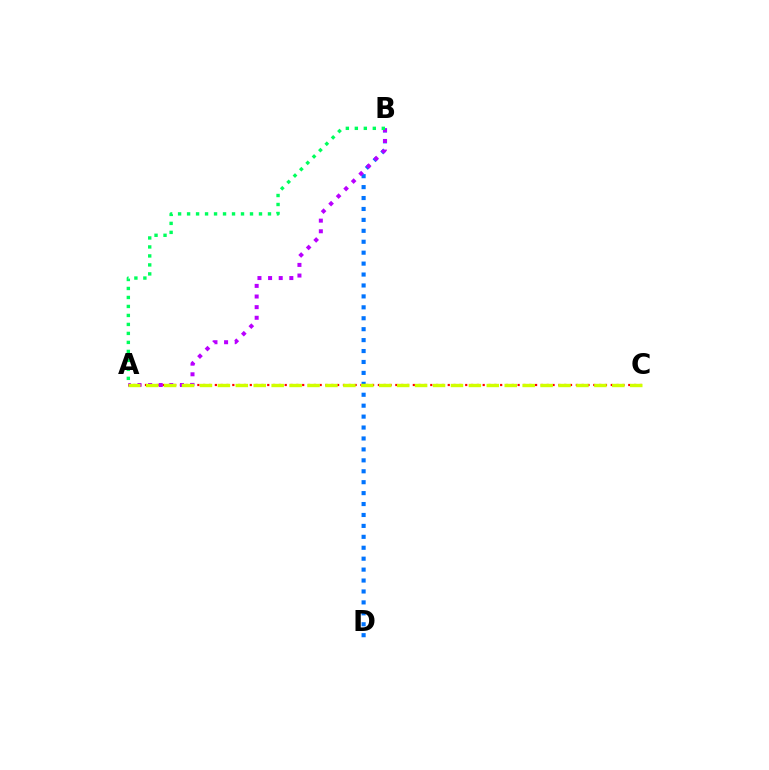{('A', 'C'): [{'color': '#ff0000', 'line_style': 'dotted', 'thickness': 1.58}, {'color': '#d1ff00', 'line_style': 'dashed', 'thickness': 2.44}], ('B', 'D'): [{'color': '#0074ff', 'line_style': 'dotted', 'thickness': 2.97}], ('A', 'B'): [{'color': '#b900ff', 'line_style': 'dotted', 'thickness': 2.89}, {'color': '#00ff5c', 'line_style': 'dotted', 'thickness': 2.44}]}